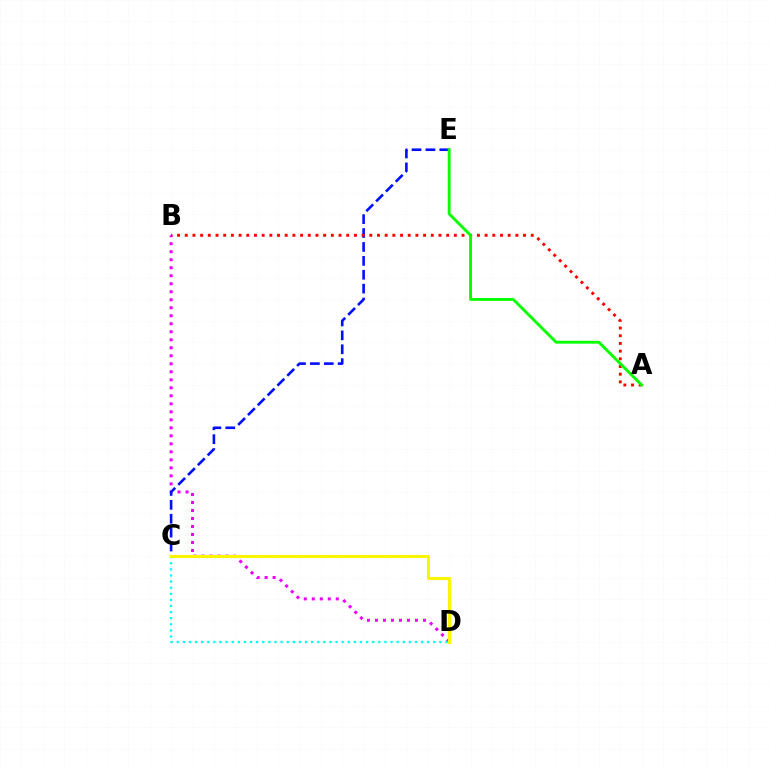{('B', 'D'): [{'color': '#ee00ff', 'line_style': 'dotted', 'thickness': 2.17}], ('C', 'E'): [{'color': '#0010ff', 'line_style': 'dashed', 'thickness': 1.89}], ('A', 'B'): [{'color': '#ff0000', 'line_style': 'dotted', 'thickness': 2.09}], ('C', 'D'): [{'color': '#00fff6', 'line_style': 'dotted', 'thickness': 1.66}, {'color': '#fcf500', 'line_style': 'solid', 'thickness': 2.2}], ('A', 'E'): [{'color': '#08ff00', 'line_style': 'solid', 'thickness': 2.07}]}